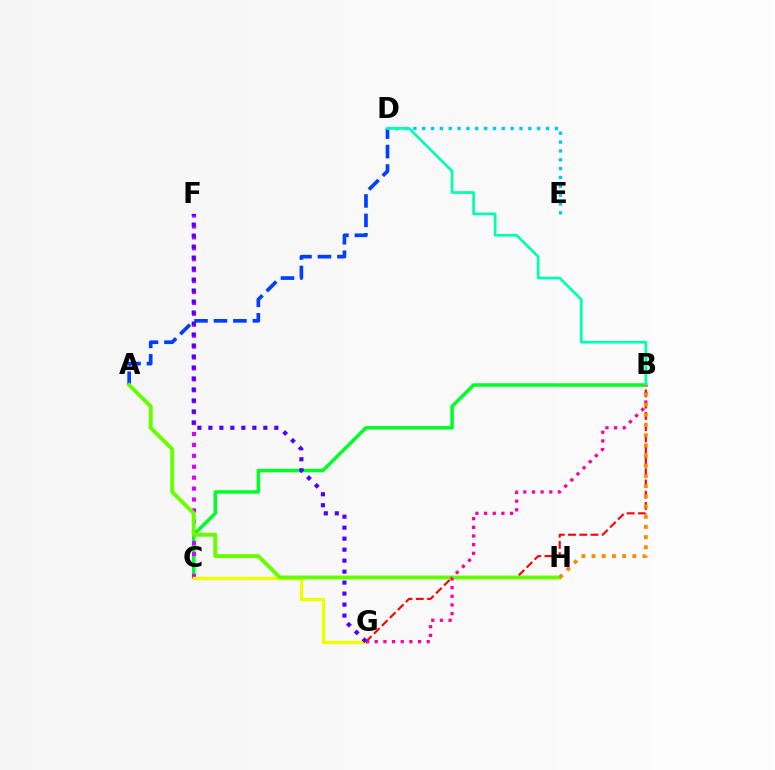{('B', 'C'): [{'color': '#00ff27', 'line_style': 'solid', 'thickness': 2.54}], ('B', 'G'): [{'color': '#ff0000', 'line_style': 'dashed', 'thickness': 1.53}, {'color': '#ff00a0', 'line_style': 'dotted', 'thickness': 2.35}], ('A', 'D'): [{'color': '#003fff', 'line_style': 'dashed', 'thickness': 2.64}], ('D', 'E'): [{'color': '#00c7ff', 'line_style': 'dotted', 'thickness': 2.4}], ('C', 'F'): [{'color': '#d600ff', 'line_style': 'dotted', 'thickness': 2.97}], ('C', 'G'): [{'color': '#eeff00', 'line_style': 'solid', 'thickness': 2.44}], ('A', 'H'): [{'color': '#66ff00', 'line_style': 'solid', 'thickness': 2.82}], ('F', 'G'): [{'color': '#4f00ff', 'line_style': 'dotted', 'thickness': 2.99}], ('B', 'D'): [{'color': '#00ffaf', 'line_style': 'solid', 'thickness': 1.95}], ('B', 'H'): [{'color': '#ff8800', 'line_style': 'dotted', 'thickness': 2.77}]}